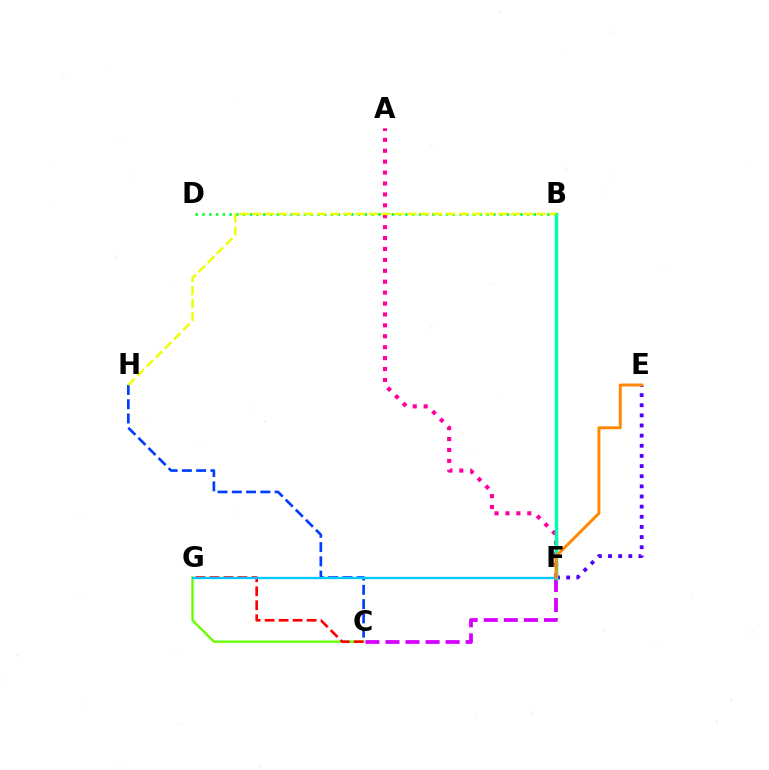{('E', 'F'): [{'color': '#4f00ff', 'line_style': 'dotted', 'thickness': 2.76}, {'color': '#ff8800', 'line_style': 'solid', 'thickness': 2.12}], ('C', 'G'): [{'color': '#66ff00', 'line_style': 'solid', 'thickness': 1.68}, {'color': '#ff0000', 'line_style': 'dashed', 'thickness': 1.9}], ('B', 'D'): [{'color': '#00ff27', 'line_style': 'dotted', 'thickness': 1.84}], ('C', 'H'): [{'color': '#003fff', 'line_style': 'dashed', 'thickness': 1.94}], ('C', 'F'): [{'color': '#d600ff', 'line_style': 'dashed', 'thickness': 2.72}], ('A', 'F'): [{'color': '#ff00a0', 'line_style': 'dotted', 'thickness': 2.97}], ('F', 'G'): [{'color': '#00c7ff', 'line_style': 'solid', 'thickness': 1.66}], ('B', 'F'): [{'color': '#00ffaf', 'line_style': 'solid', 'thickness': 2.48}], ('B', 'H'): [{'color': '#eeff00', 'line_style': 'dashed', 'thickness': 1.76}]}